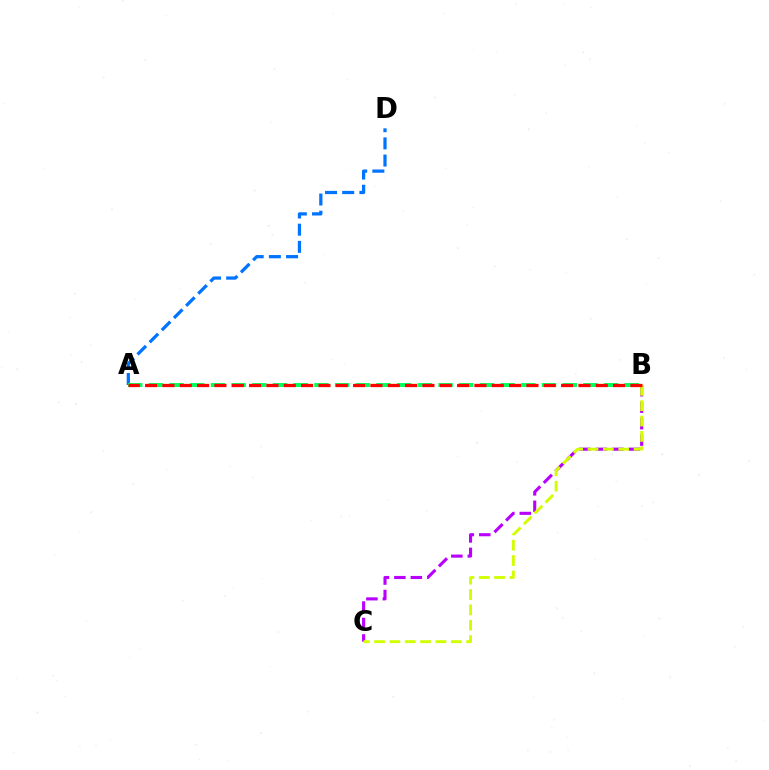{('A', 'D'): [{'color': '#0074ff', 'line_style': 'dashed', 'thickness': 2.33}], ('A', 'B'): [{'color': '#00ff5c', 'line_style': 'dashed', 'thickness': 2.81}, {'color': '#ff0000', 'line_style': 'dashed', 'thickness': 2.35}], ('B', 'C'): [{'color': '#b900ff', 'line_style': 'dashed', 'thickness': 2.24}, {'color': '#d1ff00', 'line_style': 'dashed', 'thickness': 2.09}]}